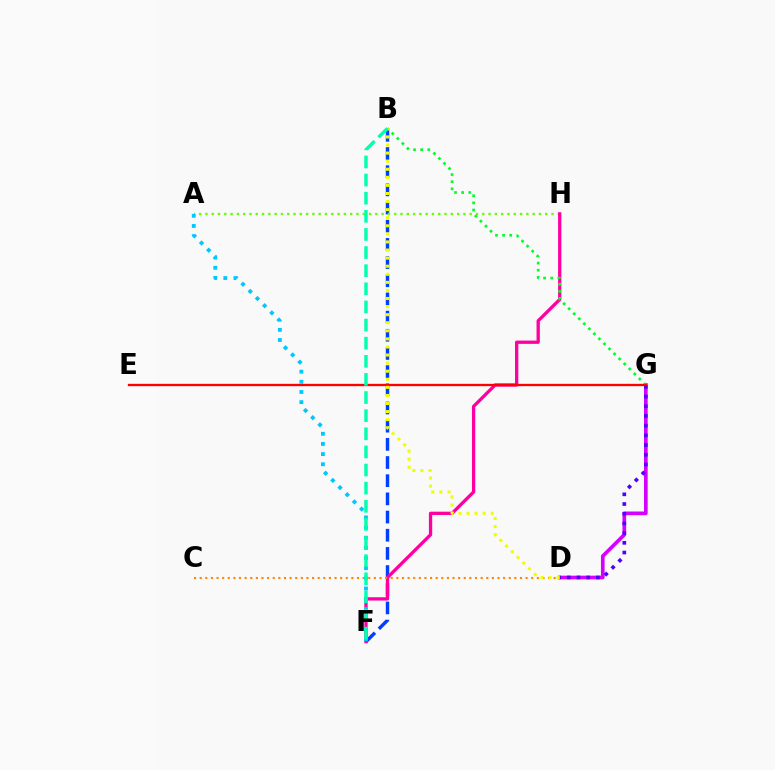{('D', 'G'): [{'color': '#d600ff', 'line_style': 'solid', 'thickness': 2.64}, {'color': '#4f00ff', 'line_style': 'dotted', 'thickness': 2.64}], ('B', 'F'): [{'color': '#003fff', 'line_style': 'dashed', 'thickness': 2.47}, {'color': '#00ffaf', 'line_style': 'dashed', 'thickness': 2.46}], ('A', 'H'): [{'color': '#66ff00', 'line_style': 'dotted', 'thickness': 1.71}], ('F', 'H'): [{'color': '#ff00a0', 'line_style': 'solid', 'thickness': 2.38}], ('C', 'D'): [{'color': '#ff8800', 'line_style': 'dotted', 'thickness': 1.53}], ('B', 'G'): [{'color': '#00ff27', 'line_style': 'dotted', 'thickness': 1.93}], ('E', 'G'): [{'color': '#ff0000', 'line_style': 'solid', 'thickness': 1.67}], ('B', 'D'): [{'color': '#eeff00', 'line_style': 'dotted', 'thickness': 2.19}], ('A', 'F'): [{'color': '#00c7ff', 'line_style': 'dotted', 'thickness': 2.76}]}